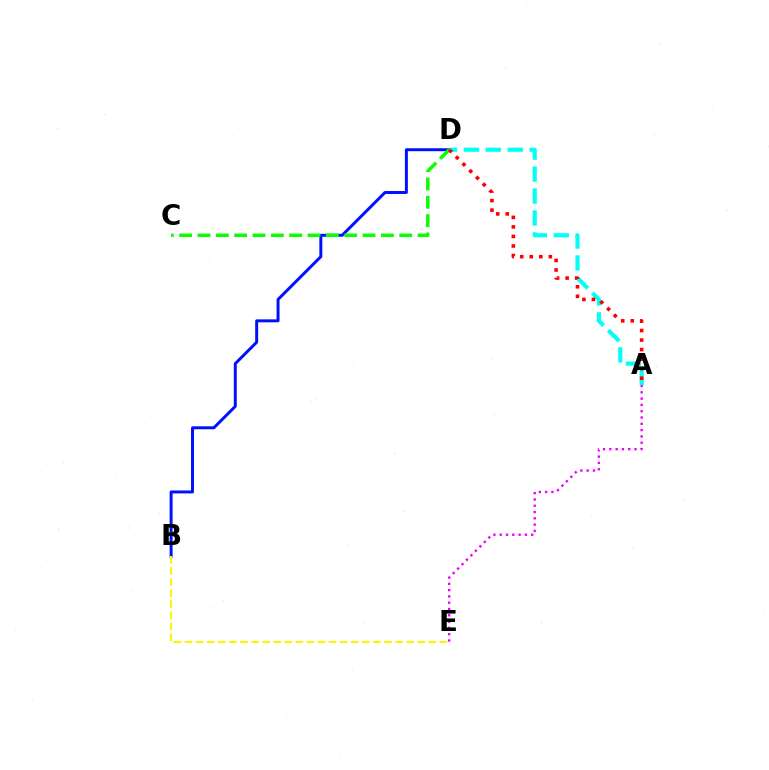{('B', 'D'): [{'color': '#0010ff', 'line_style': 'solid', 'thickness': 2.13}], ('B', 'E'): [{'color': '#fcf500', 'line_style': 'dashed', 'thickness': 1.5}], ('A', 'D'): [{'color': '#00fff6', 'line_style': 'dashed', 'thickness': 2.98}, {'color': '#ff0000', 'line_style': 'dotted', 'thickness': 2.59}], ('C', 'D'): [{'color': '#08ff00', 'line_style': 'dashed', 'thickness': 2.49}], ('A', 'E'): [{'color': '#ee00ff', 'line_style': 'dotted', 'thickness': 1.71}]}